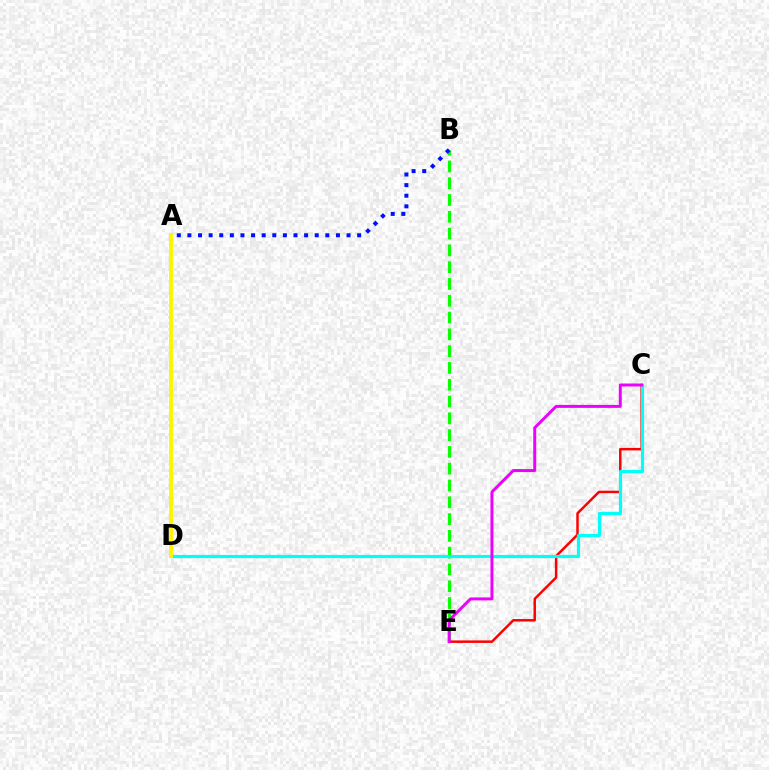{('B', 'E'): [{'color': '#08ff00', 'line_style': 'dashed', 'thickness': 2.28}], ('C', 'E'): [{'color': '#ff0000', 'line_style': 'solid', 'thickness': 1.79}, {'color': '#ee00ff', 'line_style': 'solid', 'thickness': 2.14}], ('C', 'D'): [{'color': '#00fff6', 'line_style': 'solid', 'thickness': 2.28}], ('A', 'B'): [{'color': '#0010ff', 'line_style': 'dotted', 'thickness': 2.88}], ('A', 'D'): [{'color': '#fcf500', 'line_style': 'solid', 'thickness': 2.8}]}